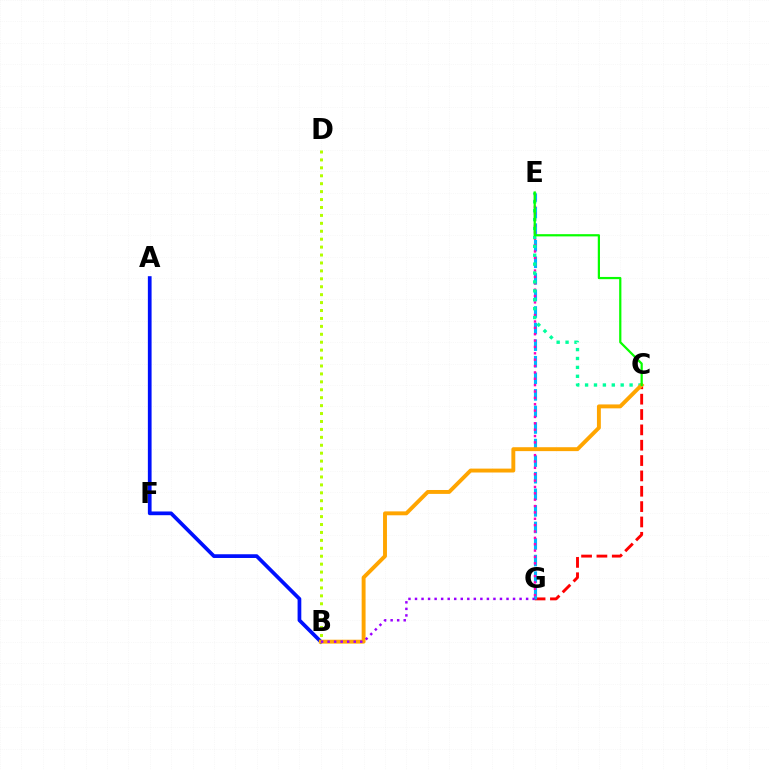{('C', 'G'): [{'color': '#ff0000', 'line_style': 'dashed', 'thickness': 2.08}], ('E', 'G'): [{'color': '#00b5ff', 'line_style': 'dashed', 'thickness': 2.25}, {'color': '#ff00bd', 'line_style': 'dotted', 'thickness': 1.73}], ('B', 'D'): [{'color': '#b3ff00', 'line_style': 'dotted', 'thickness': 2.15}], ('A', 'B'): [{'color': '#0010ff', 'line_style': 'solid', 'thickness': 2.68}], ('C', 'E'): [{'color': '#00ff9d', 'line_style': 'dotted', 'thickness': 2.42}, {'color': '#08ff00', 'line_style': 'solid', 'thickness': 1.6}], ('B', 'C'): [{'color': '#ffa500', 'line_style': 'solid', 'thickness': 2.81}], ('B', 'G'): [{'color': '#9b00ff', 'line_style': 'dotted', 'thickness': 1.78}]}